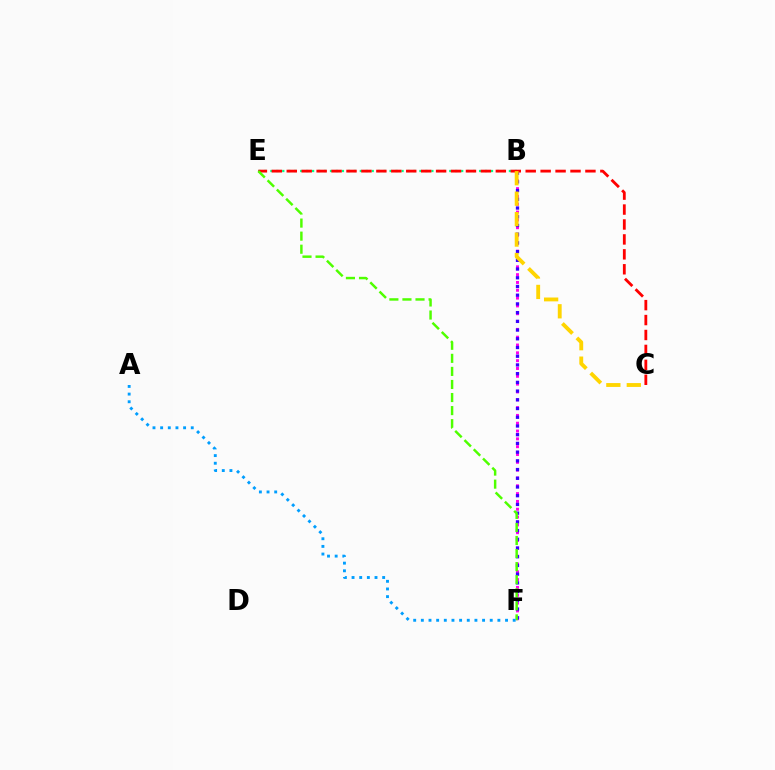{('B', 'F'): [{'color': '#ff00ed', 'line_style': 'dotted', 'thickness': 2.12}, {'color': '#3700ff', 'line_style': 'dotted', 'thickness': 2.37}], ('B', 'E'): [{'color': '#00ff86', 'line_style': 'dotted', 'thickness': 1.62}], ('C', 'E'): [{'color': '#ff0000', 'line_style': 'dashed', 'thickness': 2.03}], ('E', 'F'): [{'color': '#4fff00', 'line_style': 'dashed', 'thickness': 1.77}], ('A', 'F'): [{'color': '#009eff', 'line_style': 'dotted', 'thickness': 2.08}], ('B', 'C'): [{'color': '#ffd500', 'line_style': 'dashed', 'thickness': 2.78}]}